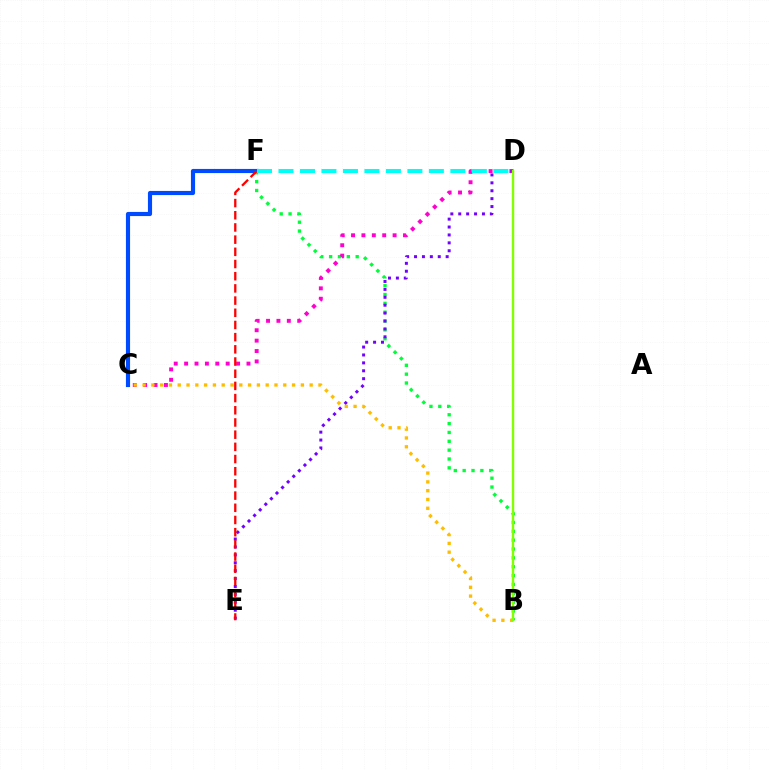{('C', 'F'): [{'color': '#004bff', 'line_style': 'solid', 'thickness': 2.97}], ('B', 'F'): [{'color': '#00ff39', 'line_style': 'dotted', 'thickness': 2.41}], ('C', 'D'): [{'color': '#ff00cf', 'line_style': 'dotted', 'thickness': 2.82}], ('D', 'E'): [{'color': '#7200ff', 'line_style': 'dotted', 'thickness': 2.15}], ('E', 'F'): [{'color': '#ff0000', 'line_style': 'dashed', 'thickness': 1.66}], ('B', 'C'): [{'color': '#ffbd00', 'line_style': 'dotted', 'thickness': 2.39}], ('D', 'F'): [{'color': '#00fff6', 'line_style': 'dashed', 'thickness': 2.92}], ('B', 'D'): [{'color': '#84ff00', 'line_style': 'solid', 'thickness': 1.74}]}